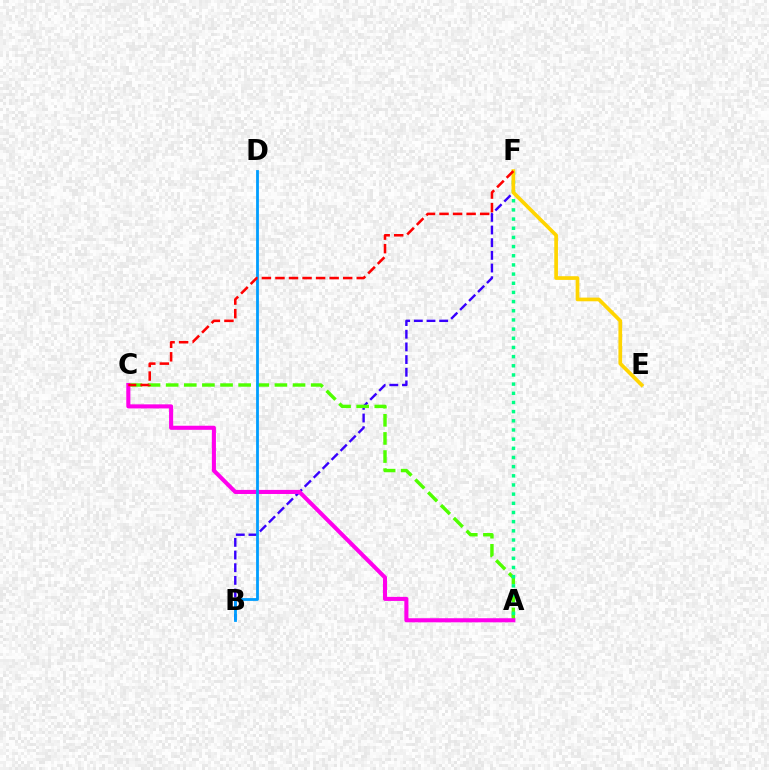{('B', 'F'): [{'color': '#3700ff', 'line_style': 'dashed', 'thickness': 1.72}], ('A', 'C'): [{'color': '#4fff00', 'line_style': 'dashed', 'thickness': 2.46}, {'color': '#ff00ed', 'line_style': 'solid', 'thickness': 2.94}], ('A', 'F'): [{'color': '#00ff86', 'line_style': 'dotted', 'thickness': 2.49}], ('E', 'F'): [{'color': '#ffd500', 'line_style': 'solid', 'thickness': 2.66}], ('B', 'D'): [{'color': '#009eff', 'line_style': 'solid', 'thickness': 2.02}], ('C', 'F'): [{'color': '#ff0000', 'line_style': 'dashed', 'thickness': 1.84}]}